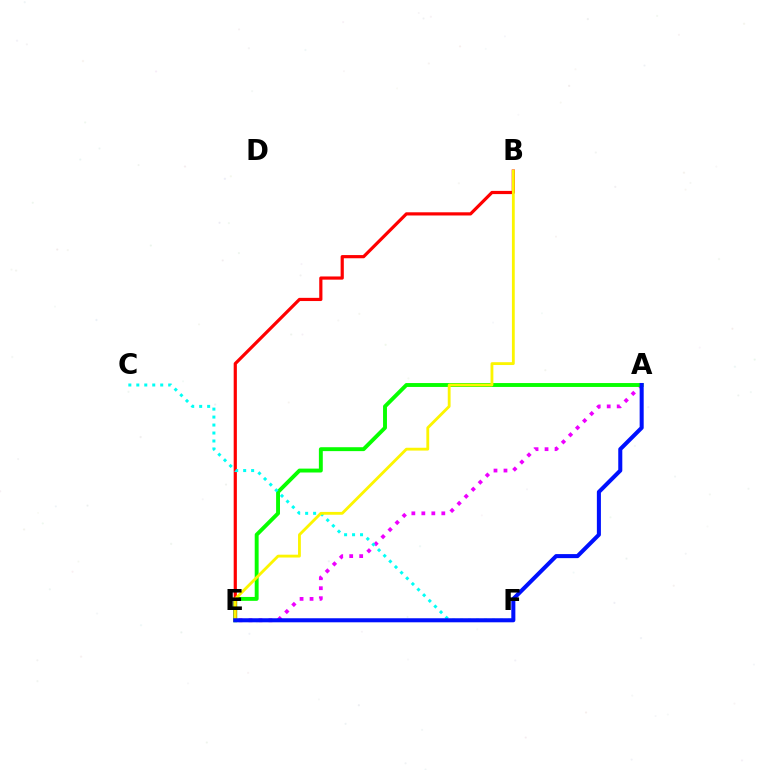{('A', 'E'): [{'color': '#ee00ff', 'line_style': 'dotted', 'thickness': 2.71}, {'color': '#08ff00', 'line_style': 'solid', 'thickness': 2.81}, {'color': '#0010ff', 'line_style': 'solid', 'thickness': 2.91}], ('B', 'E'): [{'color': '#ff0000', 'line_style': 'solid', 'thickness': 2.3}, {'color': '#fcf500', 'line_style': 'solid', 'thickness': 2.04}], ('C', 'F'): [{'color': '#00fff6', 'line_style': 'dotted', 'thickness': 2.17}]}